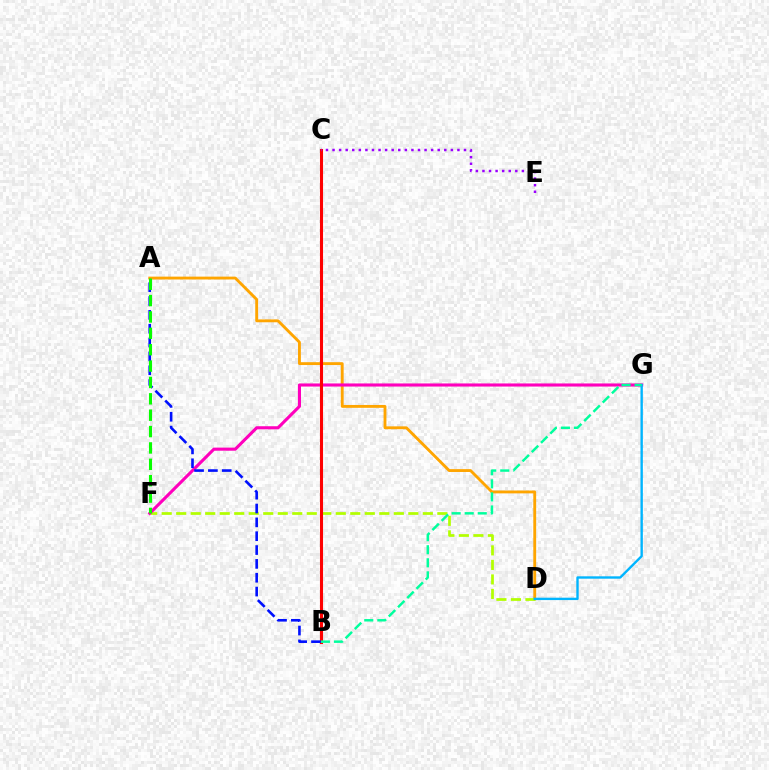{('A', 'D'): [{'color': '#ffa500', 'line_style': 'solid', 'thickness': 2.05}], ('D', 'F'): [{'color': '#b3ff00', 'line_style': 'dashed', 'thickness': 1.97}], ('F', 'G'): [{'color': '#ff00bd', 'line_style': 'solid', 'thickness': 2.24}], ('B', 'C'): [{'color': '#ff0000', 'line_style': 'solid', 'thickness': 2.21}], ('C', 'E'): [{'color': '#9b00ff', 'line_style': 'dotted', 'thickness': 1.79}], ('D', 'G'): [{'color': '#00b5ff', 'line_style': 'solid', 'thickness': 1.71}], ('B', 'G'): [{'color': '#00ff9d', 'line_style': 'dashed', 'thickness': 1.77}], ('A', 'B'): [{'color': '#0010ff', 'line_style': 'dashed', 'thickness': 1.88}], ('A', 'F'): [{'color': '#08ff00', 'line_style': 'dashed', 'thickness': 2.22}]}